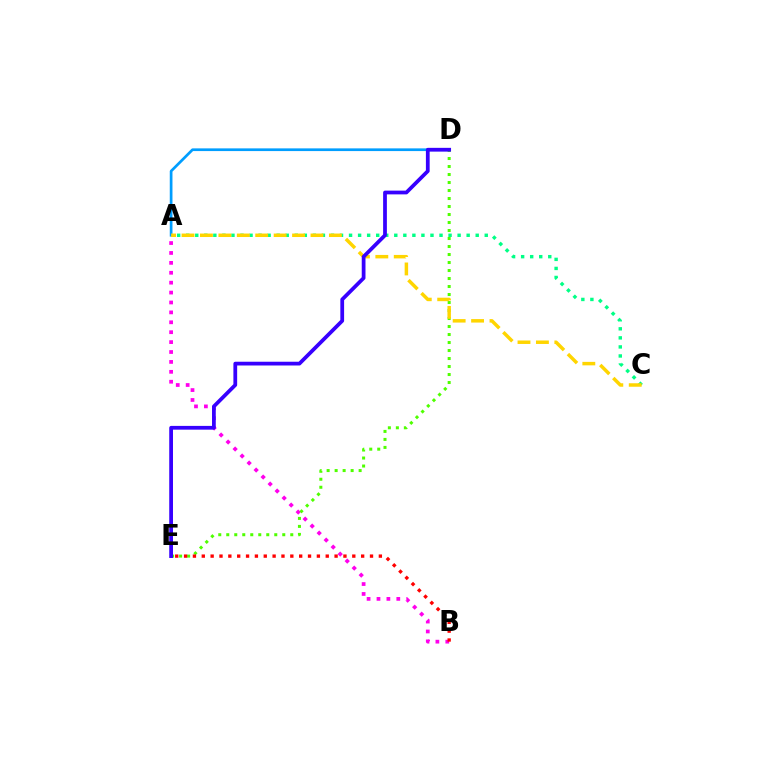{('A', 'B'): [{'color': '#ff00ed', 'line_style': 'dotted', 'thickness': 2.69}], ('A', 'D'): [{'color': '#009eff', 'line_style': 'solid', 'thickness': 1.95}], ('D', 'E'): [{'color': '#4fff00', 'line_style': 'dotted', 'thickness': 2.17}, {'color': '#3700ff', 'line_style': 'solid', 'thickness': 2.7}], ('A', 'C'): [{'color': '#00ff86', 'line_style': 'dotted', 'thickness': 2.46}, {'color': '#ffd500', 'line_style': 'dashed', 'thickness': 2.5}], ('B', 'E'): [{'color': '#ff0000', 'line_style': 'dotted', 'thickness': 2.41}]}